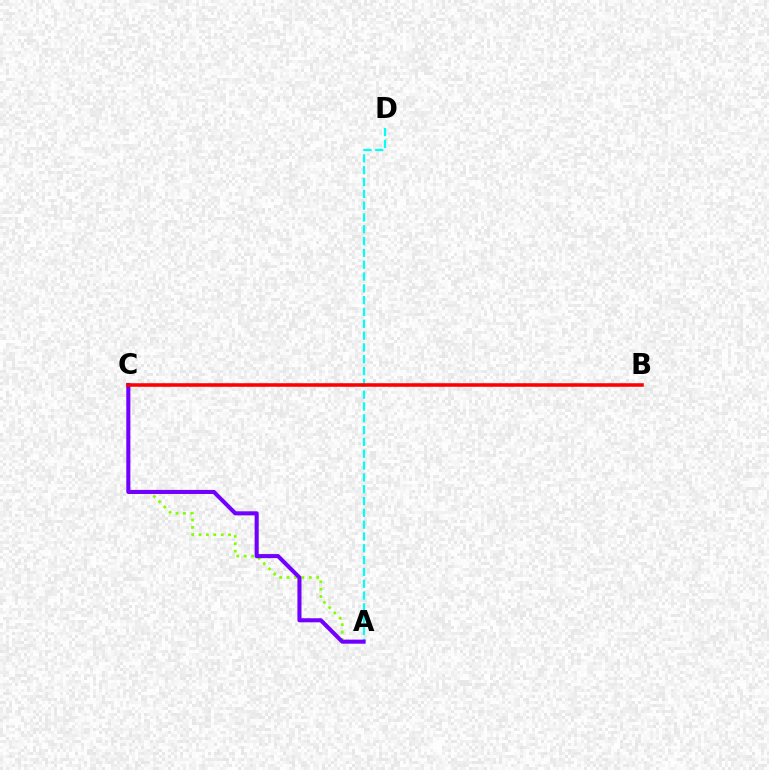{('A', 'C'): [{'color': '#84ff00', 'line_style': 'dotted', 'thickness': 2.01}, {'color': '#7200ff', 'line_style': 'solid', 'thickness': 2.93}], ('A', 'D'): [{'color': '#00fff6', 'line_style': 'dashed', 'thickness': 1.61}], ('B', 'C'): [{'color': '#ff0000', 'line_style': 'solid', 'thickness': 2.56}]}